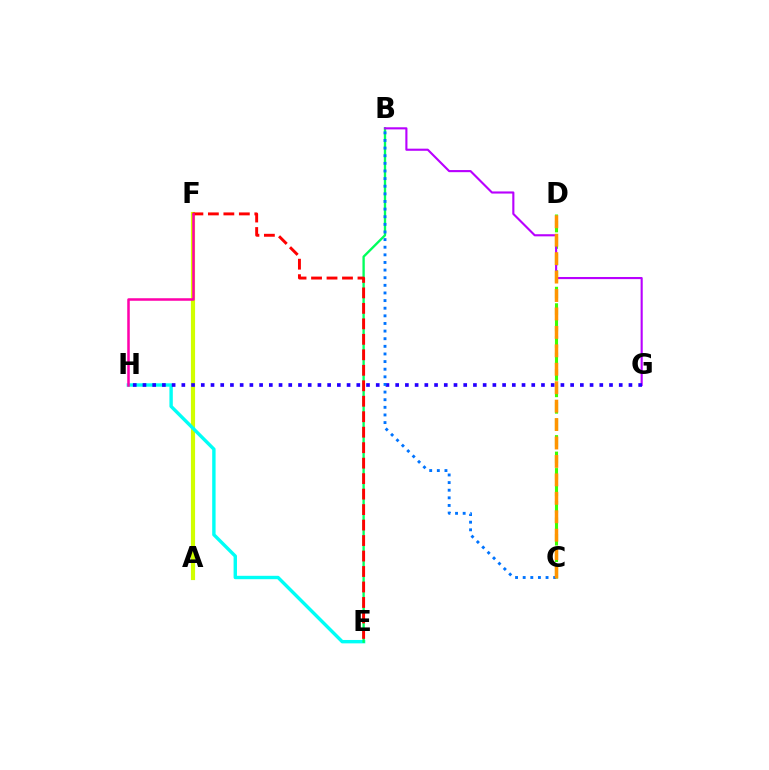{('A', 'F'): [{'color': '#d1ff00', 'line_style': 'solid', 'thickness': 2.99}], ('E', 'H'): [{'color': '#00fff6', 'line_style': 'solid', 'thickness': 2.44}], ('B', 'E'): [{'color': '#00ff5c', 'line_style': 'solid', 'thickness': 1.69}], ('C', 'D'): [{'color': '#3dff00', 'line_style': 'dashed', 'thickness': 2.24}, {'color': '#ff9400', 'line_style': 'dashed', 'thickness': 2.5}], ('B', 'G'): [{'color': '#b900ff', 'line_style': 'solid', 'thickness': 1.53}], ('G', 'H'): [{'color': '#2500ff', 'line_style': 'dotted', 'thickness': 2.64}], ('E', 'F'): [{'color': '#ff0000', 'line_style': 'dashed', 'thickness': 2.1}], ('B', 'C'): [{'color': '#0074ff', 'line_style': 'dotted', 'thickness': 2.07}], ('F', 'H'): [{'color': '#ff00ac', 'line_style': 'solid', 'thickness': 1.82}]}